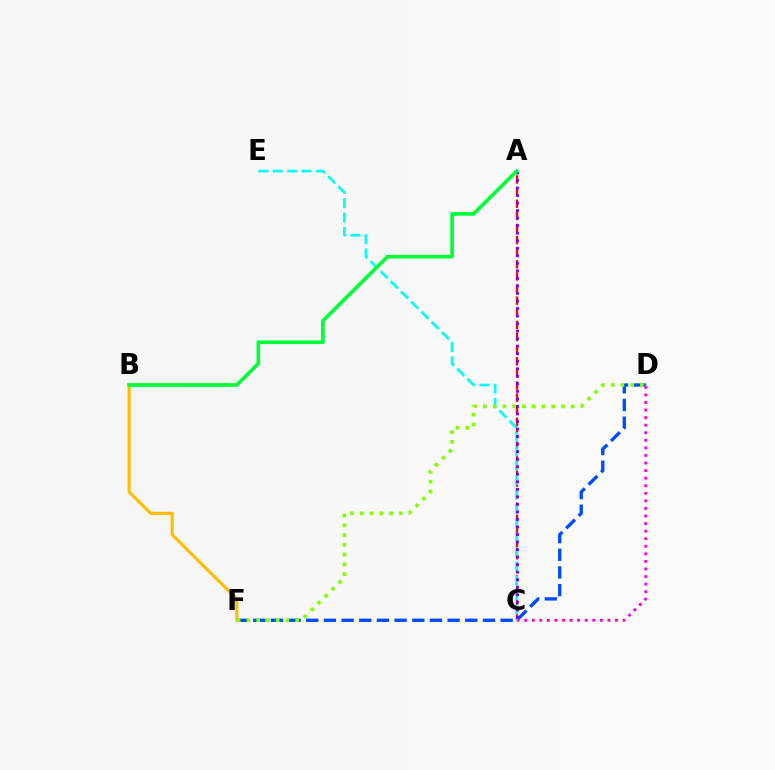{('A', 'C'): [{'color': '#ff0000', 'line_style': 'dashed', 'thickness': 1.65}, {'color': '#7200ff', 'line_style': 'dotted', 'thickness': 2.05}], ('D', 'F'): [{'color': '#004bff', 'line_style': 'dashed', 'thickness': 2.4}, {'color': '#84ff00', 'line_style': 'dotted', 'thickness': 2.65}], ('B', 'F'): [{'color': '#ffbd00', 'line_style': 'solid', 'thickness': 2.23}], ('C', 'D'): [{'color': '#ff00cf', 'line_style': 'dotted', 'thickness': 2.06}], ('C', 'E'): [{'color': '#00fff6', 'line_style': 'dashed', 'thickness': 1.95}], ('A', 'B'): [{'color': '#00ff39', 'line_style': 'solid', 'thickness': 2.63}]}